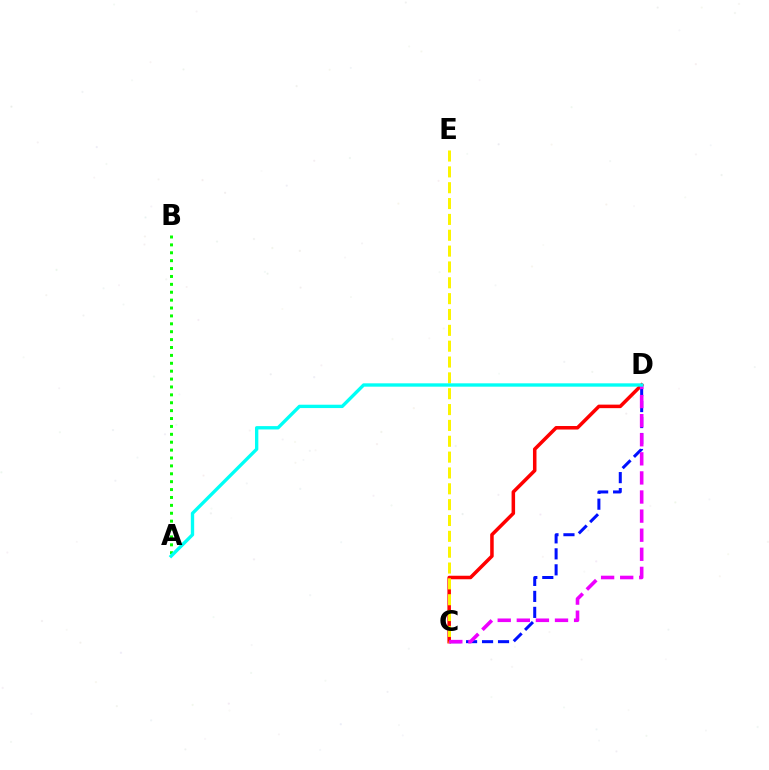{('C', 'D'): [{'color': '#ff0000', 'line_style': 'solid', 'thickness': 2.54}, {'color': '#0010ff', 'line_style': 'dashed', 'thickness': 2.17}, {'color': '#ee00ff', 'line_style': 'dashed', 'thickness': 2.59}], ('A', 'B'): [{'color': '#08ff00', 'line_style': 'dotted', 'thickness': 2.14}], ('C', 'E'): [{'color': '#fcf500', 'line_style': 'dashed', 'thickness': 2.15}], ('A', 'D'): [{'color': '#00fff6', 'line_style': 'solid', 'thickness': 2.41}]}